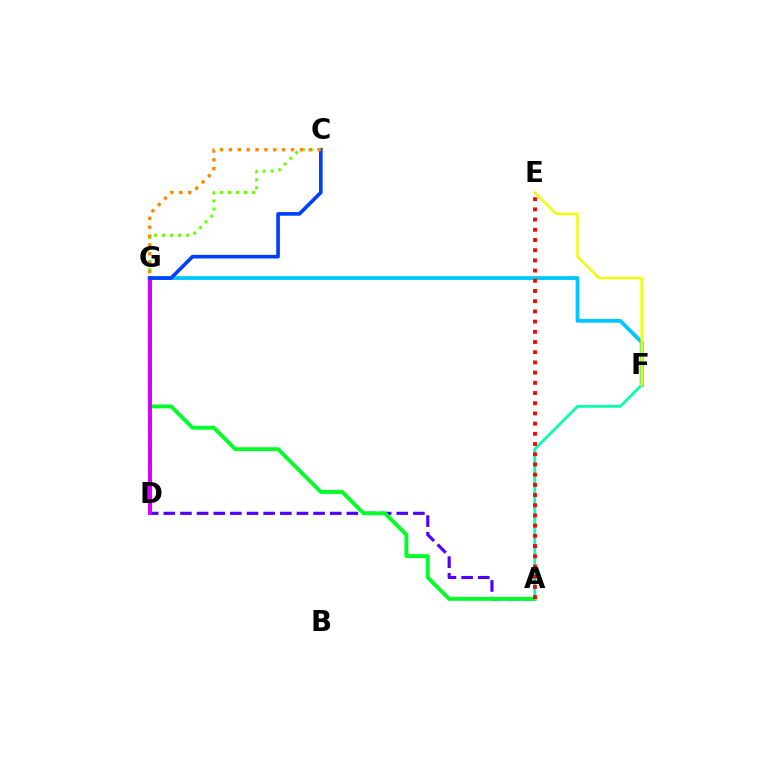{('D', 'G'): [{'color': '#ff00a0', 'line_style': 'dashed', 'thickness': 2.72}, {'color': '#d600ff', 'line_style': 'solid', 'thickness': 2.82}], ('C', 'G'): [{'color': '#66ff00', 'line_style': 'dotted', 'thickness': 2.18}, {'color': '#003fff', 'line_style': 'solid', 'thickness': 2.62}, {'color': '#ff8800', 'line_style': 'dotted', 'thickness': 2.41}], ('A', 'D'): [{'color': '#4f00ff', 'line_style': 'dashed', 'thickness': 2.26}], ('A', 'G'): [{'color': '#00ff27', 'line_style': 'solid', 'thickness': 2.79}], ('F', 'G'): [{'color': '#00c7ff', 'line_style': 'solid', 'thickness': 2.74}], ('A', 'F'): [{'color': '#00ffaf', 'line_style': 'solid', 'thickness': 1.95}], ('E', 'F'): [{'color': '#eeff00', 'line_style': 'solid', 'thickness': 1.78}], ('A', 'E'): [{'color': '#ff0000', 'line_style': 'dotted', 'thickness': 2.77}]}